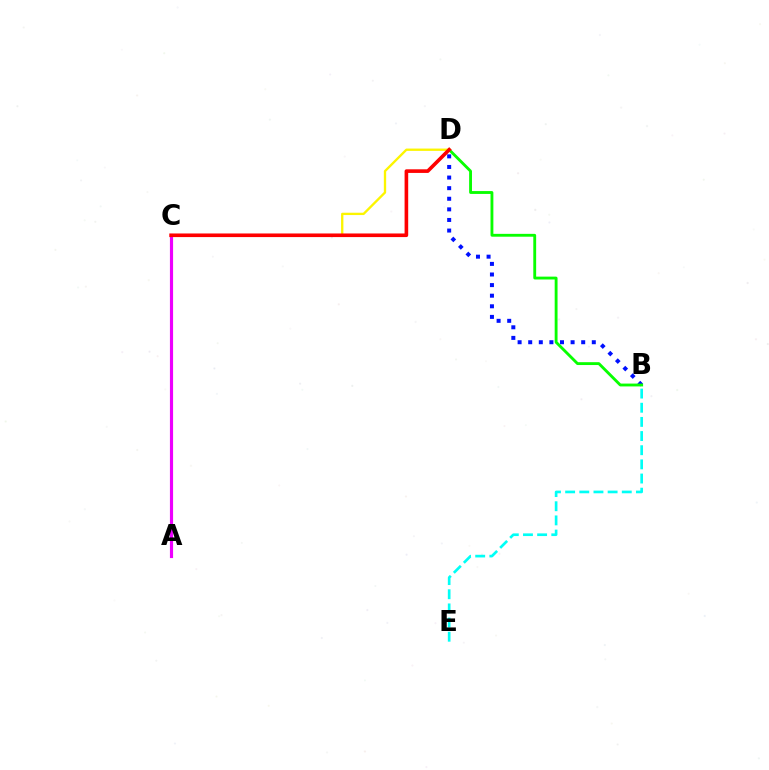{('A', 'C'): [{'color': '#ee00ff', 'line_style': 'solid', 'thickness': 2.27}], ('B', 'D'): [{'color': '#0010ff', 'line_style': 'dotted', 'thickness': 2.88}, {'color': '#08ff00', 'line_style': 'solid', 'thickness': 2.05}], ('C', 'D'): [{'color': '#fcf500', 'line_style': 'solid', 'thickness': 1.68}, {'color': '#ff0000', 'line_style': 'solid', 'thickness': 2.6}], ('B', 'E'): [{'color': '#00fff6', 'line_style': 'dashed', 'thickness': 1.92}]}